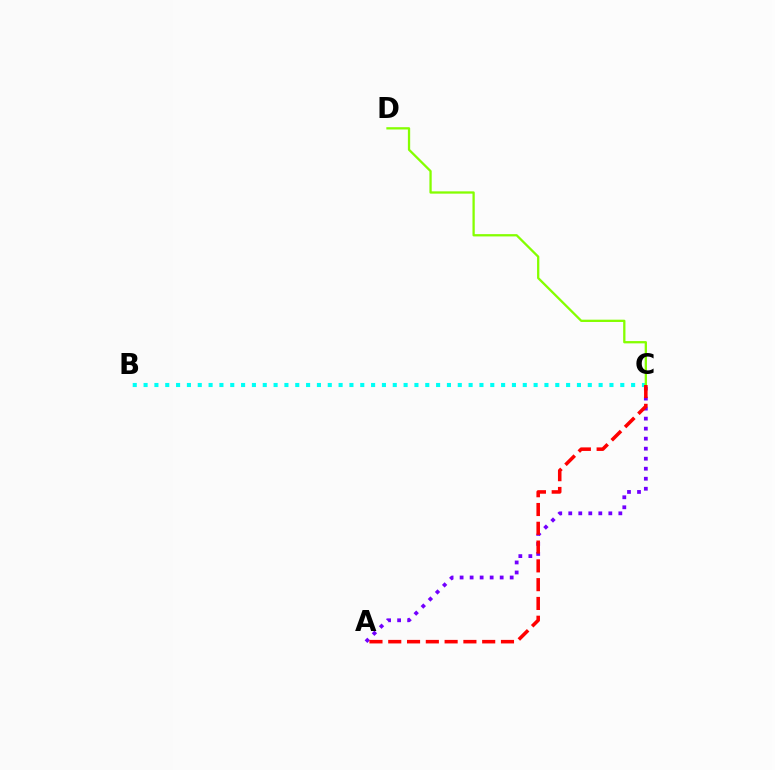{('B', 'C'): [{'color': '#00fff6', 'line_style': 'dotted', 'thickness': 2.94}], ('A', 'C'): [{'color': '#7200ff', 'line_style': 'dotted', 'thickness': 2.72}, {'color': '#ff0000', 'line_style': 'dashed', 'thickness': 2.55}], ('C', 'D'): [{'color': '#84ff00', 'line_style': 'solid', 'thickness': 1.65}]}